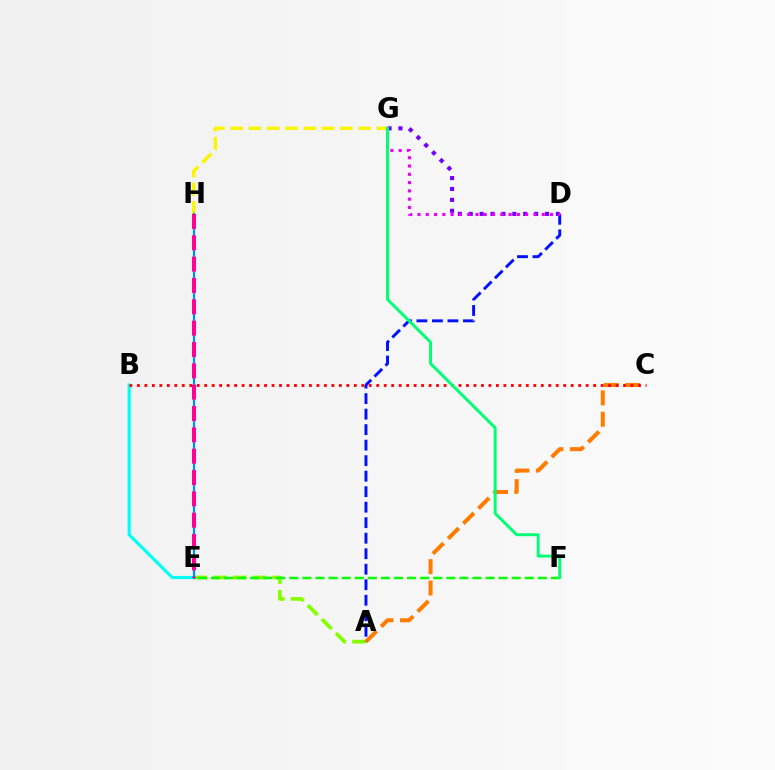{('A', 'E'): [{'color': '#84ff00', 'line_style': 'dashed', 'thickness': 2.69}], ('E', 'F'): [{'color': '#08ff00', 'line_style': 'dashed', 'thickness': 1.78}], ('D', 'G'): [{'color': '#7200ff', 'line_style': 'dotted', 'thickness': 2.96}, {'color': '#ee00ff', 'line_style': 'dotted', 'thickness': 2.25}], ('A', 'C'): [{'color': '#ff7c00', 'line_style': 'dashed', 'thickness': 2.91}], ('B', 'E'): [{'color': '#00fff6', 'line_style': 'solid', 'thickness': 2.28}], ('G', 'H'): [{'color': '#fcf500', 'line_style': 'dashed', 'thickness': 2.48}], ('E', 'H'): [{'color': '#008cff', 'line_style': 'solid', 'thickness': 1.58}, {'color': '#ff0094', 'line_style': 'dashed', 'thickness': 2.9}], ('B', 'C'): [{'color': '#ff0000', 'line_style': 'dotted', 'thickness': 2.03}], ('A', 'D'): [{'color': '#0010ff', 'line_style': 'dashed', 'thickness': 2.11}], ('F', 'G'): [{'color': '#00ff74', 'line_style': 'solid', 'thickness': 2.12}]}